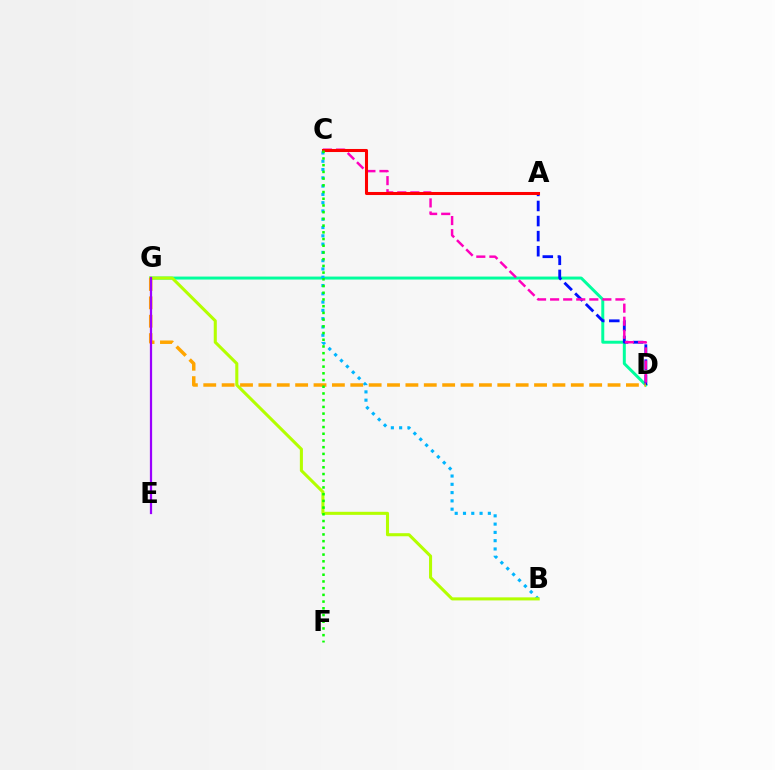{('D', 'G'): [{'color': '#00ff9d', 'line_style': 'solid', 'thickness': 2.14}, {'color': '#ffa500', 'line_style': 'dashed', 'thickness': 2.5}], ('B', 'C'): [{'color': '#00b5ff', 'line_style': 'dotted', 'thickness': 2.25}], ('A', 'D'): [{'color': '#0010ff', 'line_style': 'dashed', 'thickness': 2.05}], ('C', 'D'): [{'color': '#ff00bd', 'line_style': 'dashed', 'thickness': 1.77}], ('B', 'G'): [{'color': '#b3ff00', 'line_style': 'solid', 'thickness': 2.2}], ('A', 'C'): [{'color': '#ff0000', 'line_style': 'solid', 'thickness': 2.2}], ('C', 'F'): [{'color': '#08ff00', 'line_style': 'dotted', 'thickness': 1.82}], ('E', 'G'): [{'color': '#9b00ff', 'line_style': 'solid', 'thickness': 1.61}]}